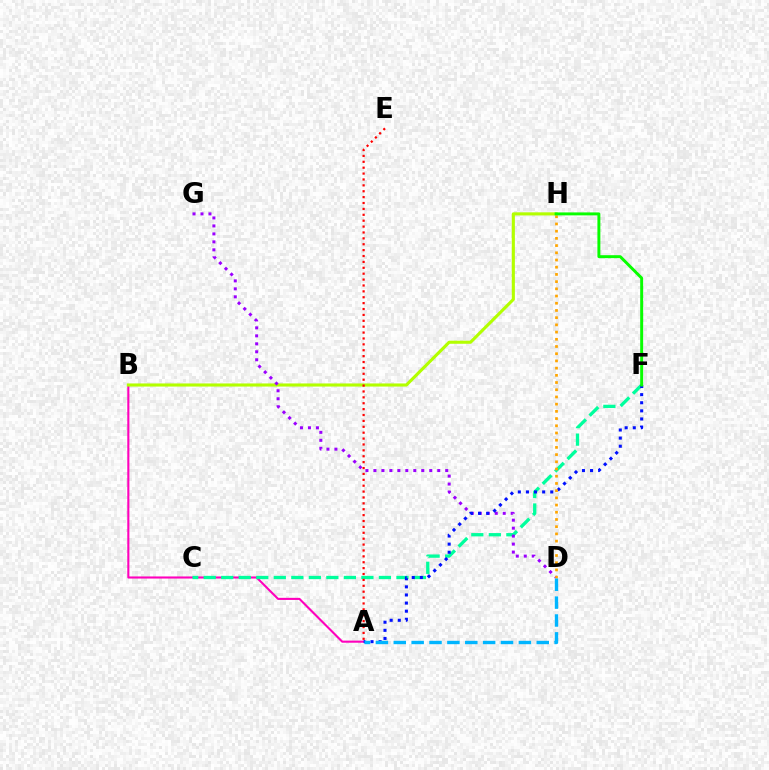{('A', 'B'): [{'color': '#ff00bd', 'line_style': 'solid', 'thickness': 1.51}], ('C', 'F'): [{'color': '#00ff9d', 'line_style': 'dashed', 'thickness': 2.38}], ('B', 'H'): [{'color': '#b3ff00', 'line_style': 'solid', 'thickness': 2.24}], ('D', 'G'): [{'color': '#9b00ff', 'line_style': 'dotted', 'thickness': 2.17}], ('A', 'F'): [{'color': '#0010ff', 'line_style': 'dotted', 'thickness': 2.2}], ('A', 'E'): [{'color': '#ff0000', 'line_style': 'dotted', 'thickness': 1.6}], ('D', 'H'): [{'color': '#ffa500', 'line_style': 'dotted', 'thickness': 1.96}], ('A', 'D'): [{'color': '#00b5ff', 'line_style': 'dashed', 'thickness': 2.43}], ('F', 'H'): [{'color': '#08ff00', 'line_style': 'solid', 'thickness': 2.13}]}